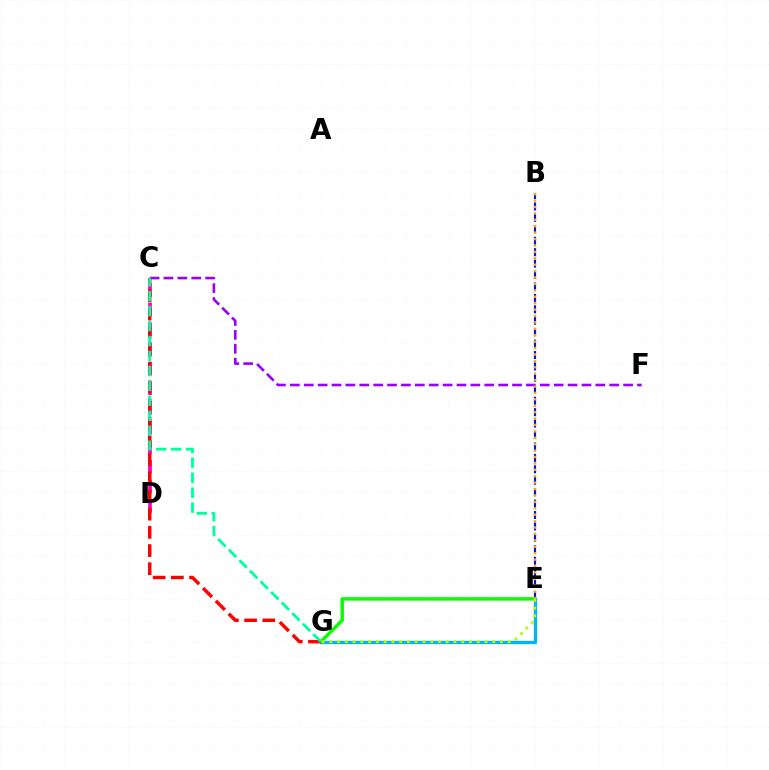{('C', 'F'): [{'color': '#9b00ff', 'line_style': 'dashed', 'thickness': 1.89}], ('E', 'G'): [{'color': '#00b5ff', 'line_style': 'solid', 'thickness': 2.39}, {'color': '#08ff00', 'line_style': 'solid', 'thickness': 2.48}, {'color': '#b3ff00', 'line_style': 'dotted', 'thickness': 2.11}], ('C', 'D'): [{'color': '#ff00bd', 'line_style': 'dashed', 'thickness': 2.67}], ('B', 'E'): [{'color': '#0010ff', 'line_style': 'dashed', 'thickness': 1.55}, {'color': '#ffa500', 'line_style': 'dotted', 'thickness': 1.74}], ('C', 'G'): [{'color': '#ff0000', 'line_style': 'dashed', 'thickness': 2.47}, {'color': '#00ff9d', 'line_style': 'dashed', 'thickness': 2.03}]}